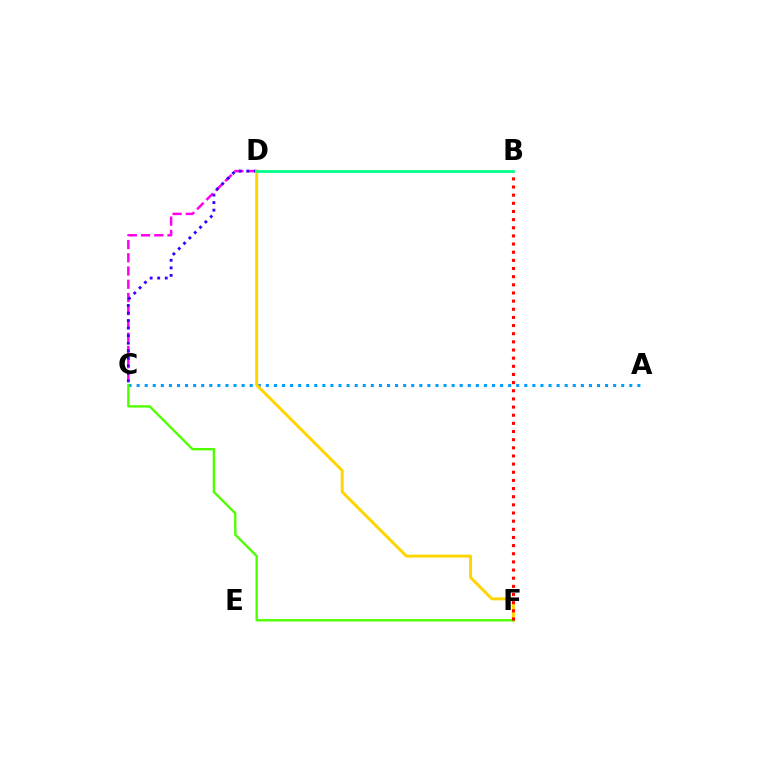{('C', 'D'): [{'color': '#ff00ed', 'line_style': 'dashed', 'thickness': 1.8}, {'color': '#3700ff', 'line_style': 'dotted', 'thickness': 2.05}], ('A', 'C'): [{'color': '#009eff', 'line_style': 'dotted', 'thickness': 2.19}], ('D', 'F'): [{'color': '#ffd500', 'line_style': 'solid', 'thickness': 2.13}], ('C', 'F'): [{'color': '#4fff00', 'line_style': 'solid', 'thickness': 1.7}], ('B', 'F'): [{'color': '#ff0000', 'line_style': 'dotted', 'thickness': 2.21}], ('B', 'D'): [{'color': '#00ff86', 'line_style': 'solid', 'thickness': 1.98}]}